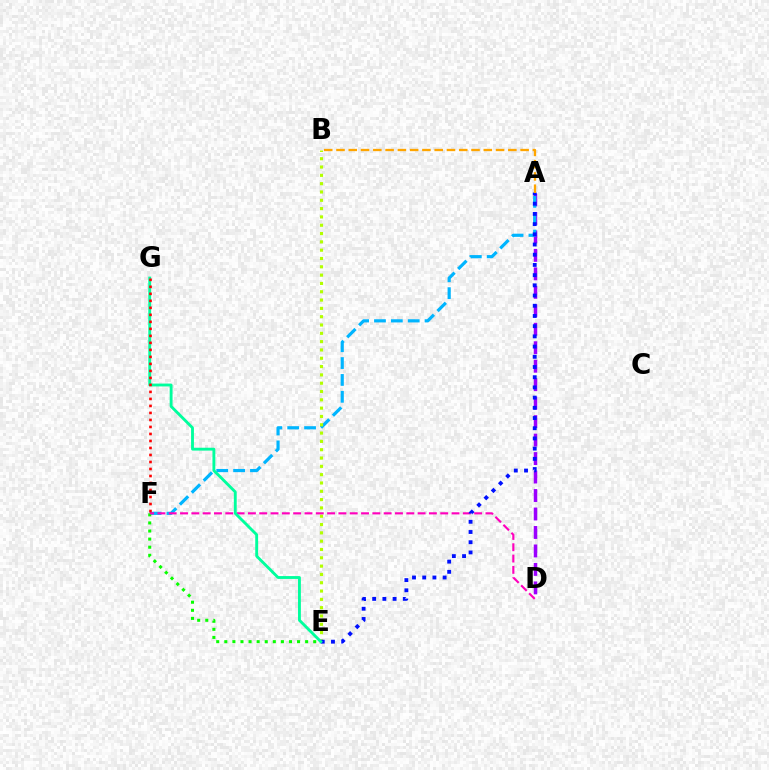{('A', 'D'): [{'color': '#9b00ff', 'line_style': 'dashed', 'thickness': 2.51}], ('A', 'F'): [{'color': '#00b5ff', 'line_style': 'dashed', 'thickness': 2.29}], ('E', 'F'): [{'color': '#08ff00', 'line_style': 'dotted', 'thickness': 2.2}], ('B', 'E'): [{'color': '#b3ff00', 'line_style': 'dotted', 'thickness': 2.26}], ('D', 'F'): [{'color': '#ff00bd', 'line_style': 'dashed', 'thickness': 1.54}], ('A', 'E'): [{'color': '#0010ff', 'line_style': 'dotted', 'thickness': 2.77}], ('E', 'G'): [{'color': '#00ff9d', 'line_style': 'solid', 'thickness': 2.06}], ('A', 'B'): [{'color': '#ffa500', 'line_style': 'dashed', 'thickness': 1.67}], ('F', 'G'): [{'color': '#ff0000', 'line_style': 'dotted', 'thickness': 1.9}]}